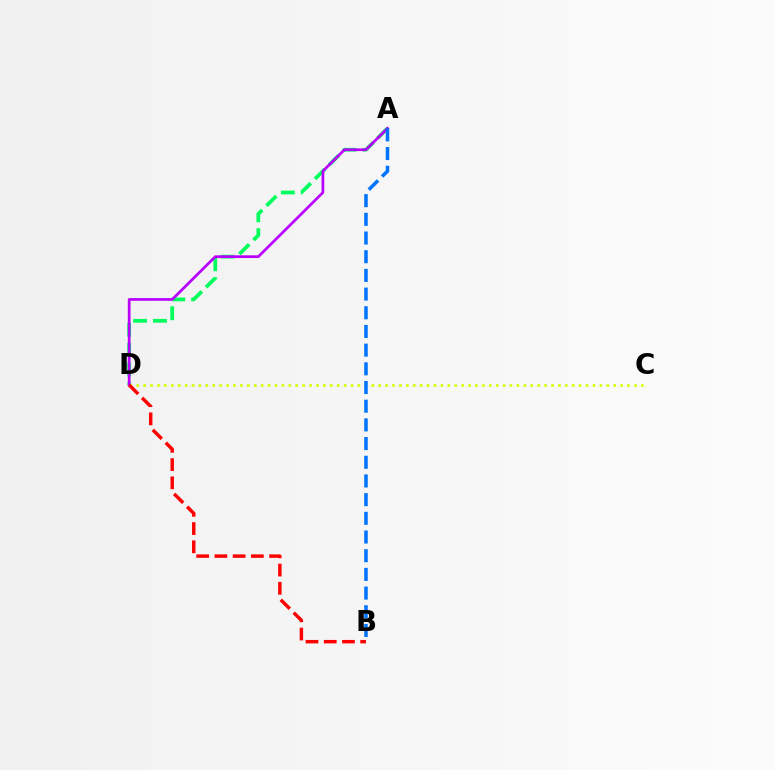{('C', 'D'): [{'color': '#d1ff00', 'line_style': 'dotted', 'thickness': 1.88}], ('A', 'D'): [{'color': '#00ff5c', 'line_style': 'dashed', 'thickness': 2.7}, {'color': '#b900ff', 'line_style': 'solid', 'thickness': 1.95}], ('B', 'D'): [{'color': '#ff0000', 'line_style': 'dashed', 'thickness': 2.48}], ('A', 'B'): [{'color': '#0074ff', 'line_style': 'dashed', 'thickness': 2.54}]}